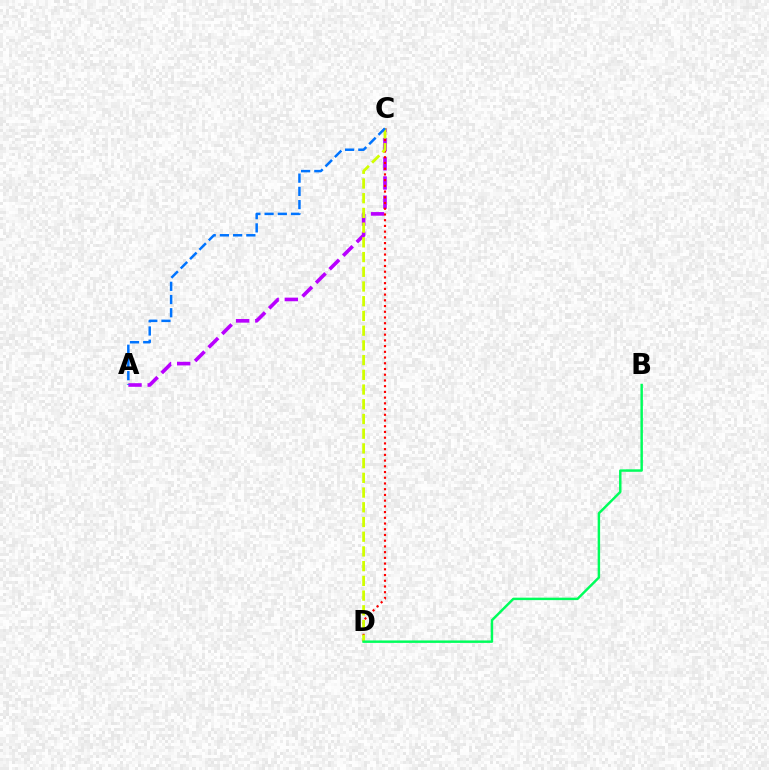{('A', 'C'): [{'color': '#b900ff', 'line_style': 'dashed', 'thickness': 2.6}, {'color': '#0074ff', 'line_style': 'dashed', 'thickness': 1.8}], ('C', 'D'): [{'color': '#ff0000', 'line_style': 'dotted', 'thickness': 1.55}, {'color': '#d1ff00', 'line_style': 'dashed', 'thickness': 2.0}], ('B', 'D'): [{'color': '#00ff5c', 'line_style': 'solid', 'thickness': 1.77}]}